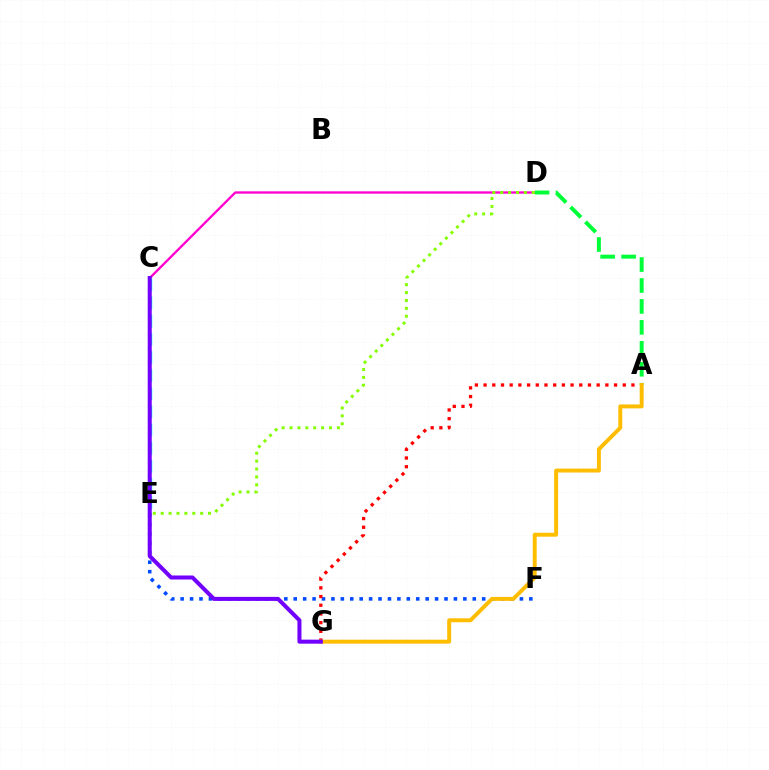{('C', 'D'): [{'color': '#ff00cf', 'line_style': 'solid', 'thickness': 1.67}], ('E', 'F'): [{'color': '#004bff', 'line_style': 'dotted', 'thickness': 2.56}], ('A', 'D'): [{'color': '#00ff39', 'line_style': 'dashed', 'thickness': 2.85}], ('A', 'G'): [{'color': '#ff0000', 'line_style': 'dotted', 'thickness': 2.36}, {'color': '#ffbd00', 'line_style': 'solid', 'thickness': 2.84}], ('C', 'E'): [{'color': '#00fff6', 'line_style': 'dashed', 'thickness': 2.47}], ('D', 'E'): [{'color': '#84ff00', 'line_style': 'dotted', 'thickness': 2.14}], ('C', 'G'): [{'color': '#7200ff', 'line_style': 'solid', 'thickness': 2.9}]}